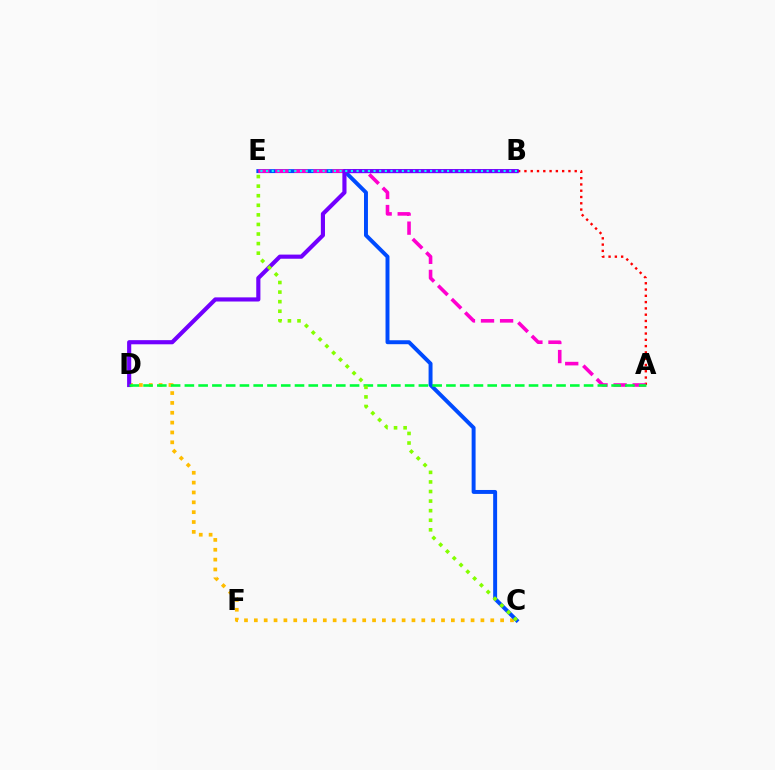{('A', 'B'): [{'color': '#ff0000', 'line_style': 'dotted', 'thickness': 1.71}], ('C', 'D'): [{'color': '#ffbd00', 'line_style': 'dotted', 'thickness': 2.68}], ('C', 'E'): [{'color': '#004bff', 'line_style': 'solid', 'thickness': 2.84}, {'color': '#84ff00', 'line_style': 'dotted', 'thickness': 2.6}], ('A', 'E'): [{'color': '#ff00cf', 'line_style': 'dashed', 'thickness': 2.59}], ('B', 'D'): [{'color': '#7200ff', 'line_style': 'solid', 'thickness': 2.98}], ('A', 'D'): [{'color': '#00ff39', 'line_style': 'dashed', 'thickness': 1.87}], ('B', 'E'): [{'color': '#00fff6', 'line_style': 'dotted', 'thickness': 1.54}]}